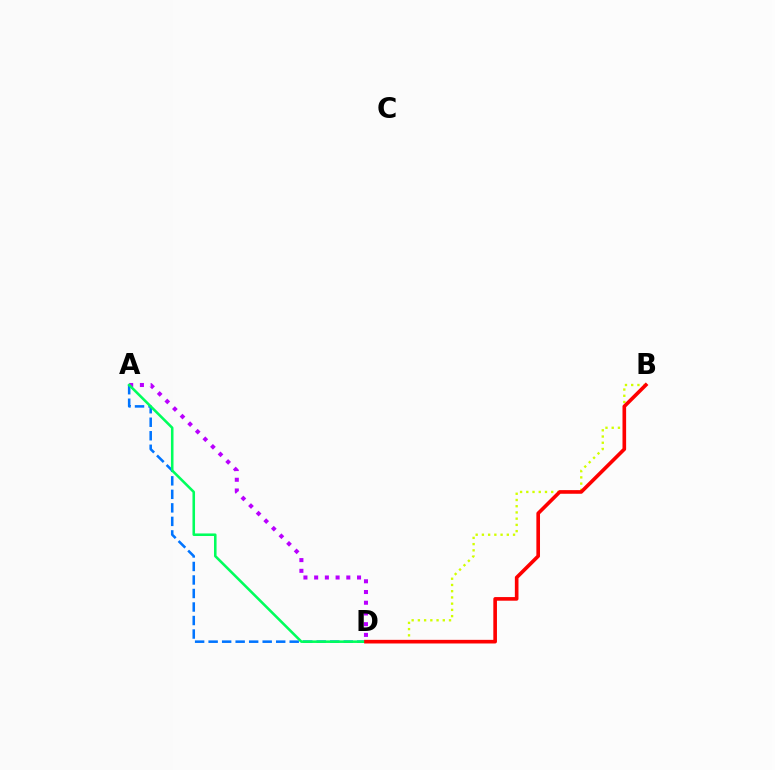{('A', 'D'): [{'color': '#0074ff', 'line_style': 'dashed', 'thickness': 1.84}, {'color': '#b900ff', 'line_style': 'dotted', 'thickness': 2.91}, {'color': '#00ff5c', 'line_style': 'solid', 'thickness': 1.84}], ('B', 'D'): [{'color': '#d1ff00', 'line_style': 'dotted', 'thickness': 1.69}, {'color': '#ff0000', 'line_style': 'solid', 'thickness': 2.61}]}